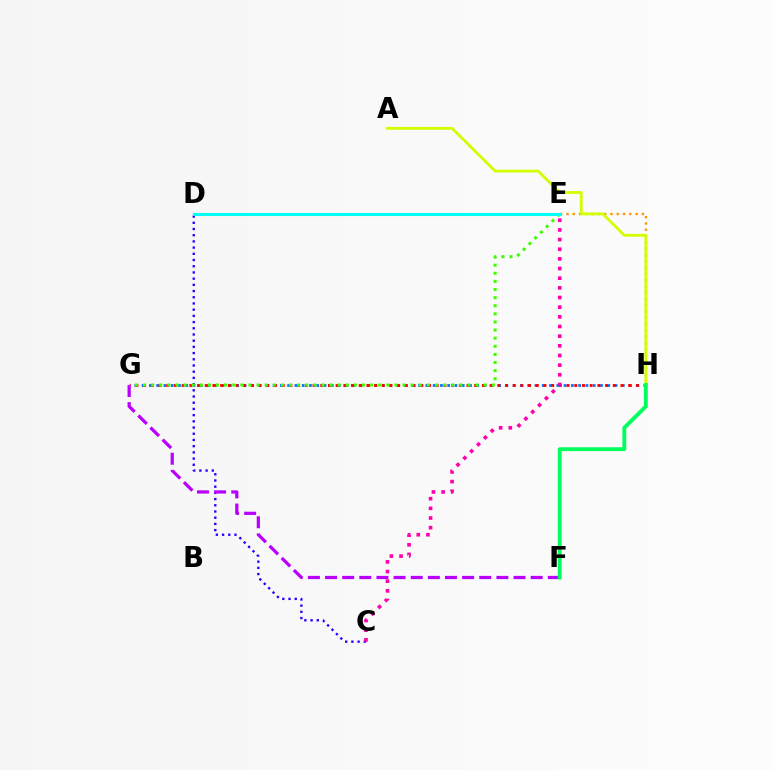{('C', 'D'): [{'color': '#2500ff', 'line_style': 'dotted', 'thickness': 1.69}], ('E', 'H'): [{'color': '#ff9400', 'line_style': 'dotted', 'thickness': 1.71}], ('G', 'H'): [{'color': '#0074ff', 'line_style': 'dotted', 'thickness': 1.98}, {'color': '#ff0000', 'line_style': 'dotted', 'thickness': 2.09}], ('A', 'H'): [{'color': '#d1ff00', 'line_style': 'solid', 'thickness': 2.02}], ('F', 'G'): [{'color': '#b900ff', 'line_style': 'dashed', 'thickness': 2.33}], ('E', 'G'): [{'color': '#3dff00', 'line_style': 'dotted', 'thickness': 2.2}], ('D', 'E'): [{'color': '#00fff6', 'line_style': 'solid', 'thickness': 2.21}], ('C', 'E'): [{'color': '#ff00ac', 'line_style': 'dotted', 'thickness': 2.62}], ('F', 'H'): [{'color': '#00ff5c', 'line_style': 'solid', 'thickness': 2.78}]}